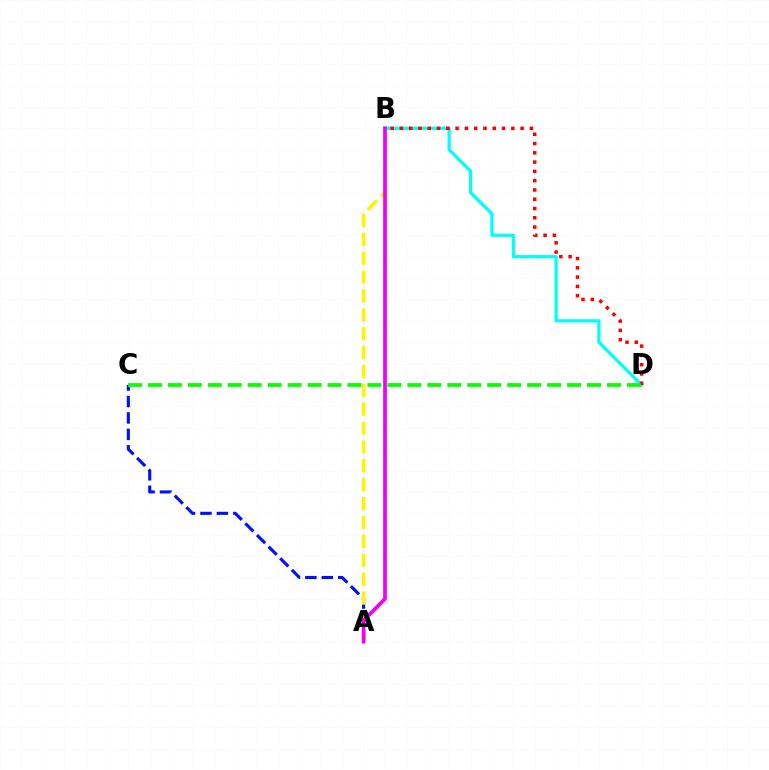{('B', 'D'): [{'color': '#00fff6', 'line_style': 'solid', 'thickness': 2.32}, {'color': '#ff0000', 'line_style': 'dotted', 'thickness': 2.52}], ('A', 'C'): [{'color': '#0010ff', 'line_style': 'dashed', 'thickness': 2.23}], ('C', 'D'): [{'color': '#08ff00', 'line_style': 'dashed', 'thickness': 2.71}], ('A', 'B'): [{'color': '#fcf500', 'line_style': 'dashed', 'thickness': 2.56}, {'color': '#ee00ff', 'line_style': 'solid', 'thickness': 2.67}]}